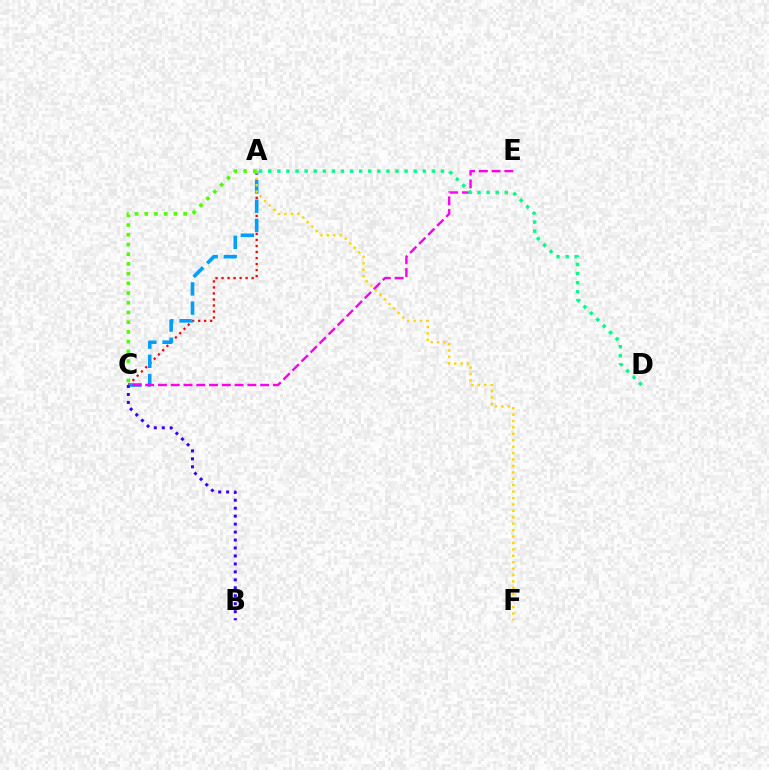{('A', 'C'): [{'color': '#ff0000', 'line_style': 'dotted', 'thickness': 1.63}, {'color': '#009eff', 'line_style': 'dashed', 'thickness': 2.61}, {'color': '#4fff00', 'line_style': 'dotted', 'thickness': 2.64}], ('C', 'E'): [{'color': '#ff00ed', 'line_style': 'dashed', 'thickness': 1.74}], ('A', 'D'): [{'color': '#00ff86', 'line_style': 'dotted', 'thickness': 2.47}], ('B', 'C'): [{'color': '#3700ff', 'line_style': 'dotted', 'thickness': 2.16}], ('A', 'F'): [{'color': '#ffd500', 'line_style': 'dotted', 'thickness': 1.74}]}